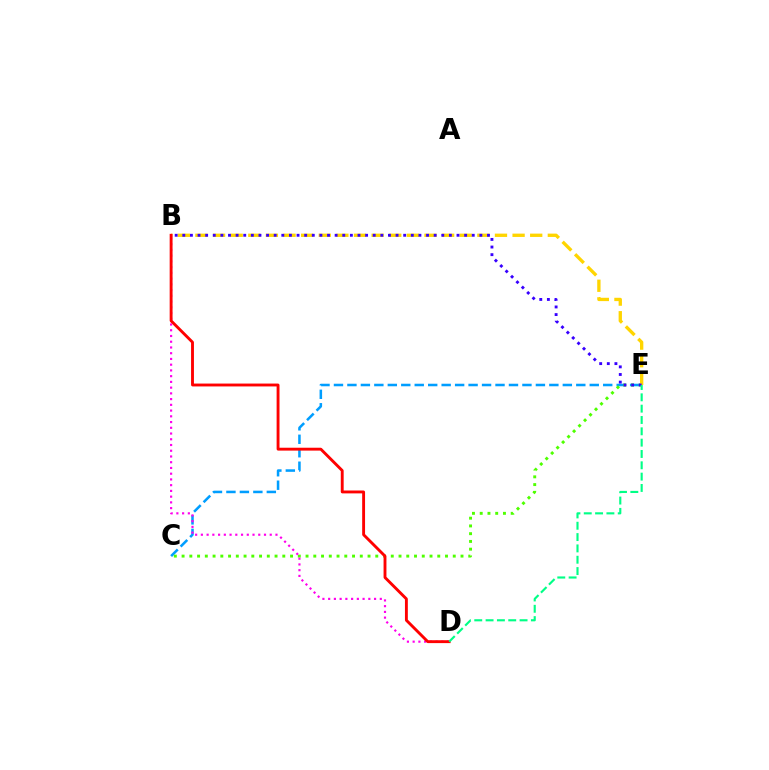{('C', 'E'): [{'color': '#009eff', 'line_style': 'dashed', 'thickness': 1.83}, {'color': '#4fff00', 'line_style': 'dotted', 'thickness': 2.11}], ('B', 'D'): [{'color': '#ff00ed', 'line_style': 'dotted', 'thickness': 1.56}, {'color': '#ff0000', 'line_style': 'solid', 'thickness': 2.07}], ('B', 'E'): [{'color': '#ffd500', 'line_style': 'dashed', 'thickness': 2.39}, {'color': '#3700ff', 'line_style': 'dotted', 'thickness': 2.07}], ('D', 'E'): [{'color': '#00ff86', 'line_style': 'dashed', 'thickness': 1.54}]}